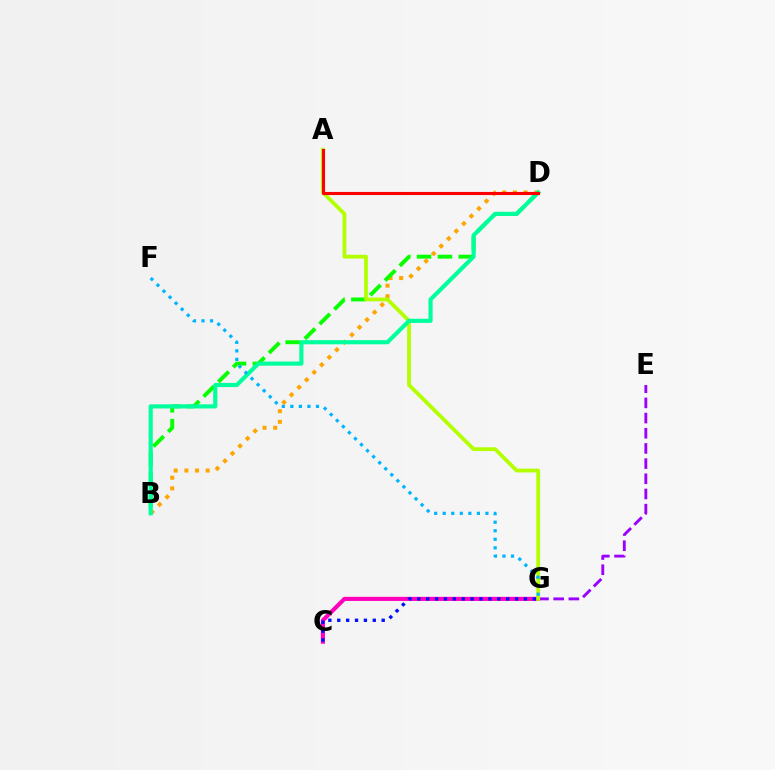{('B', 'D'): [{'color': '#ffa500', 'line_style': 'dotted', 'thickness': 2.89}, {'color': '#08ff00', 'line_style': 'dashed', 'thickness': 2.83}, {'color': '#00ff9d', 'line_style': 'solid', 'thickness': 2.98}], ('E', 'G'): [{'color': '#9b00ff', 'line_style': 'dashed', 'thickness': 2.06}], ('C', 'G'): [{'color': '#ff00bd', 'line_style': 'solid', 'thickness': 2.96}, {'color': '#0010ff', 'line_style': 'dotted', 'thickness': 2.41}], ('A', 'G'): [{'color': '#b3ff00', 'line_style': 'solid', 'thickness': 2.73}], ('F', 'G'): [{'color': '#00b5ff', 'line_style': 'dotted', 'thickness': 2.32}], ('A', 'D'): [{'color': '#ff0000', 'line_style': 'solid', 'thickness': 2.22}]}